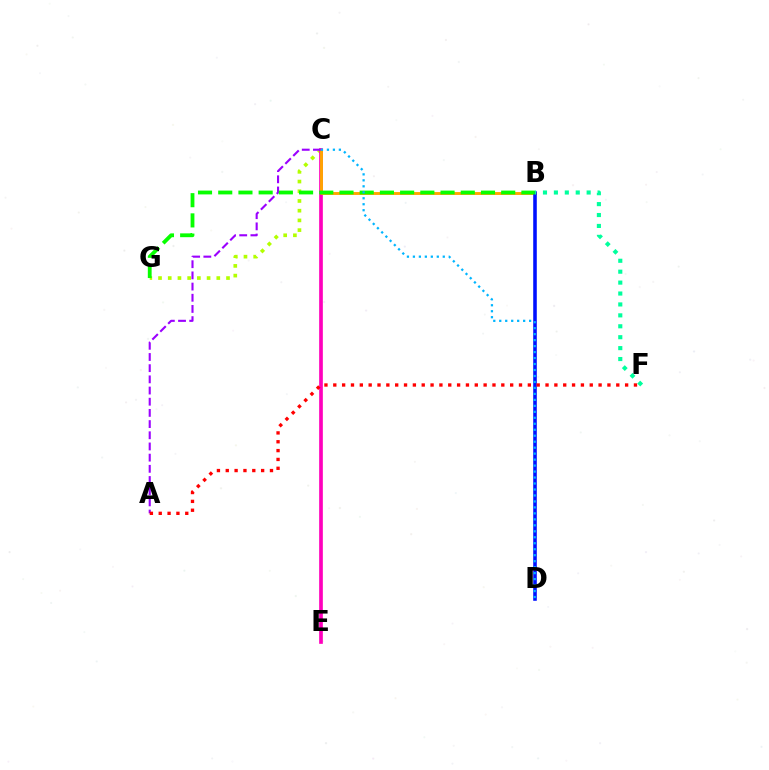{('C', 'G'): [{'color': '#b3ff00', 'line_style': 'dotted', 'thickness': 2.64}], ('C', 'E'): [{'color': '#ff00bd', 'line_style': 'solid', 'thickness': 2.65}], ('B', 'C'): [{'color': '#ffa500', 'line_style': 'solid', 'thickness': 2.09}], ('B', 'D'): [{'color': '#0010ff', 'line_style': 'solid', 'thickness': 2.57}], ('A', 'C'): [{'color': '#9b00ff', 'line_style': 'dashed', 'thickness': 1.52}], ('A', 'F'): [{'color': '#ff0000', 'line_style': 'dotted', 'thickness': 2.4}], ('B', 'F'): [{'color': '#00ff9d', 'line_style': 'dotted', 'thickness': 2.97}], ('B', 'G'): [{'color': '#08ff00', 'line_style': 'dashed', 'thickness': 2.75}], ('C', 'D'): [{'color': '#00b5ff', 'line_style': 'dotted', 'thickness': 1.62}]}